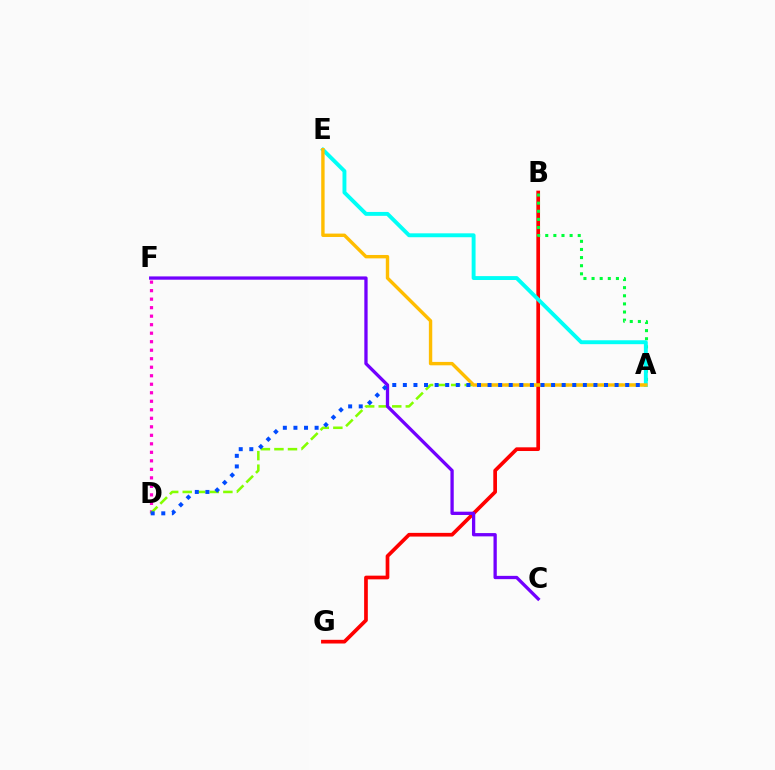{('B', 'G'): [{'color': '#ff0000', 'line_style': 'solid', 'thickness': 2.66}], ('D', 'F'): [{'color': '#ff00cf', 'line_style': 'dotted', 'thickness': 2.31}], ('A', 'B'): [{'color': '#00ff39', 'line_style': 'dotted', 'thickness': 2.21}], ('A', 'D'): [{'color': '#84ff00', 'line_style': 'dashed', 'thickness': 1.84}, {'color': '#004bff', 'line_style': 'dotted', 'thickness': 2.88}], ('C', 'F'): [{'color': '#7200ff', 'line_style': 'solid', 'thickness': 2.37}], ('A', 'E'): [{'color': '#00fff6', 'line_style': 'solid', 'thickness': 2.81}, {'color': '#ffbd00', 'line_style': 'solid', 'thickness': 2.44}]}